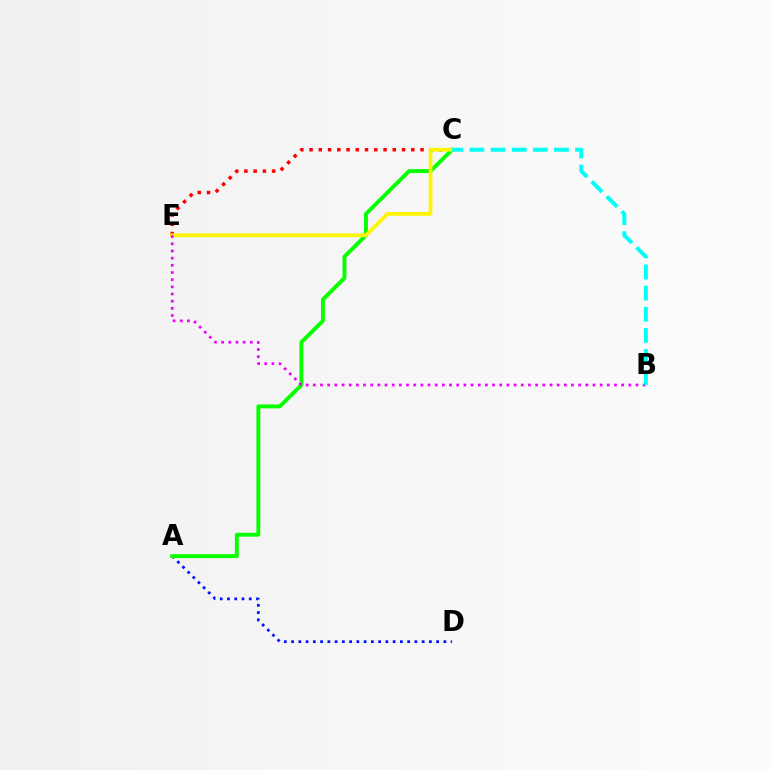{('A', 'D'): [{'color': '#0010ff', 'line_style': 'dotted', 'thickness': 1.97}], ('C', 'E'): [{'color': '#ff0000', 'line_style': 'dotted', 'thickness': 2.51}, {'color': '#fcf500', 'line_style': 'solid', 'thickness': 2.69}], ('A', 'C'): [{'color': '#08ff00', 'line_style': 'solid', 'thickness': 2.81}], ('B', 'E'): [{'color': '#ee00ff', 'line_style': 'dotted', 'thickness': 1.95}], ('B', 'C'): [{'color': '#00fff6', 'line_style': 'dashed', 'thickness': 2.87}]}